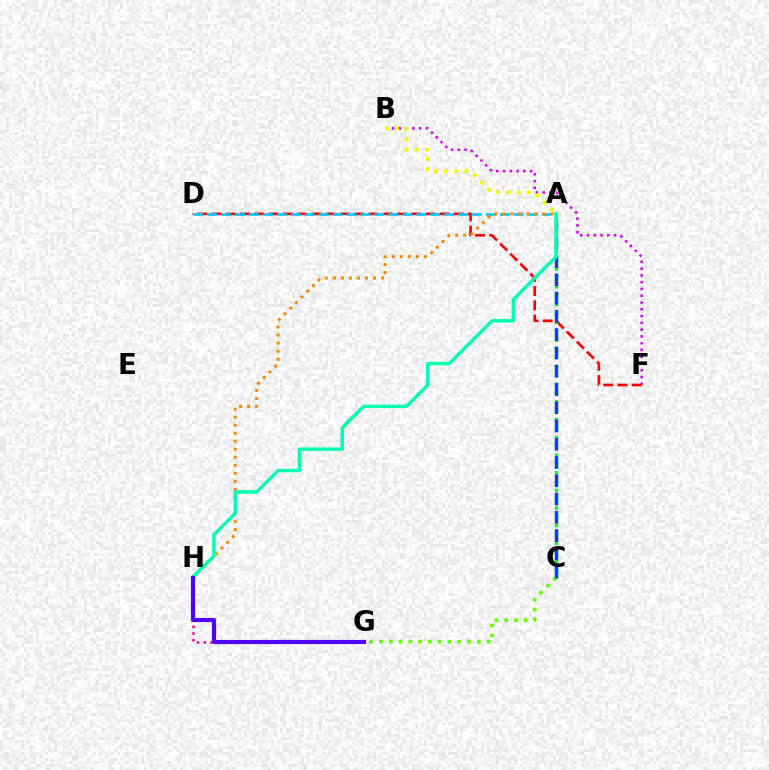{('B', 'F'): [{'color': '#d600ff', 'line_style': 'dotted', 'thickness': 1.84}], ('C', 'G'): [{'color': '#66ff00', 'line_style': 'dotted', 'thickness': 2.66}], ('G', 'H'): [{'color': '#ff00a0', 'line_style': 'dotted', 'thickness': 1.83}, {'color': '#4f00ff', 'line_style': 'solid', 'thickness': 2.99}], ('D', 'F'): [{'color': '#ff0000', 'line_style': 'dashed', 'thickness': 1.93}], ('A', 'D'): [{'color': '#00c7ff', 'line_style': 'dashed', 'thickness': 1.89}], ('A', 'C'): [{'color': '#00ff27', 'line_style': 'dotted', 'thickness': 2.4}, {'color': '#003fff', 'line_style': 'dashed', 'thickness': 2.48}], ('A', 'H'): [{'color': '#ff8800', 'line_style': 'dotted', 'thickness': 2.18}, {'color': '#00ffaf', 'line_style': 'solid', 'thickness': 2.47}], ('A', 'B'): [{'color': '#eeff00', 'line_style': 'dotted', 'thickness': 2.77}]}